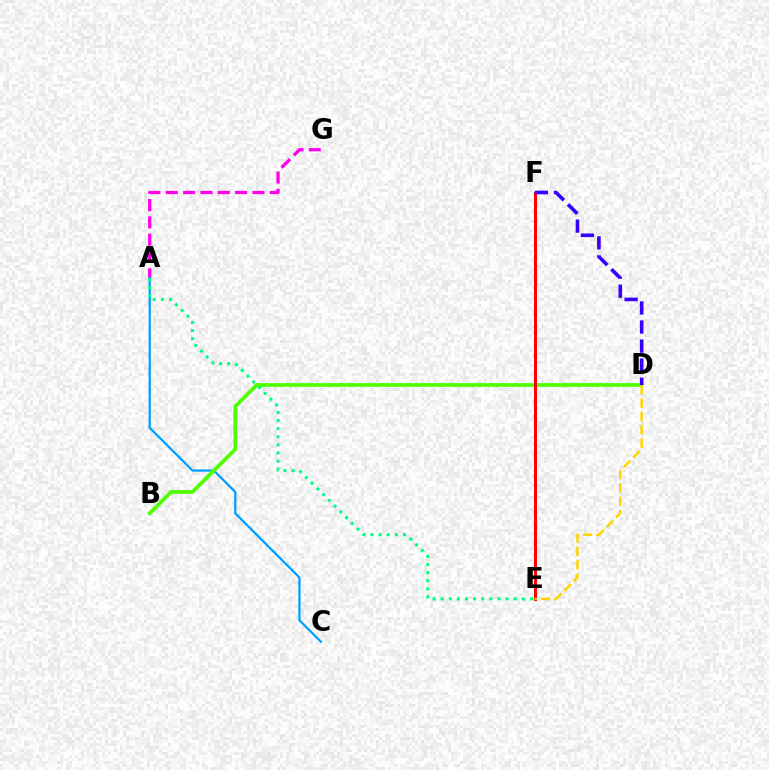{('A', 'G'): [{'color': '#ff00ed', 'line_style': 'dashed', 'thickness': 2.35}], ('A', 'C'): [{'color': '#009eff', 'line_style': 'solid', 'thickness': 1.62}], ('B', 'D'): [{'color': '#4fff00', 'line_style': 'solid', 'thickness': 2.7}], ('A', 'E'): [{'color': '#00ff86', 'line_style': 'dotted', 'thickness': 2.21}], ('E', 'F'): [{'color': '#ff0000', 'line_style': 'solid', 'thickness': 2.17}], ('D', 'F'): [{'color': '#3700ff', 'line_style': 'dashed', 'thickness': 2.59}], ('D', 'E'): [{'color': '#ffd500', 'line_style': 'dashed', 'thickness': 1.82}]}